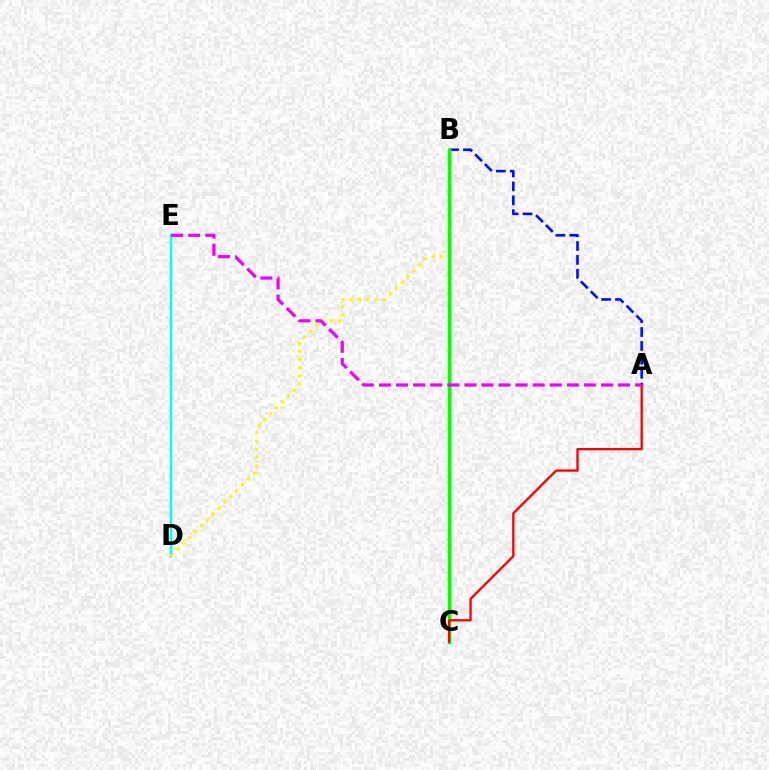{('A', 'B'): [{'color': '#0010ff', 'line_style': 'dashed', 'thickness': 1.89}], ('D', 'E'): [{'color': '#00fff6', 'line_style': 'solid', 'thickness': 1.78}], ('B', 'D'): [{'color': '#fcf500', 'line_style': 'dotted', 'thickness': 2.25}], ('B', 'C'): [{'color': '#08ff00', 'line_style': 'solid', 'thickness': 2.5}], ('A', 'C'): [{'color': '#ff0000', 'line_style': 'solid', 'thickness': 1.67}], ('A', 'E'): [{'color': '#ee00ff', 'line_style': 'dashed', 'thickness': 2.32}]}